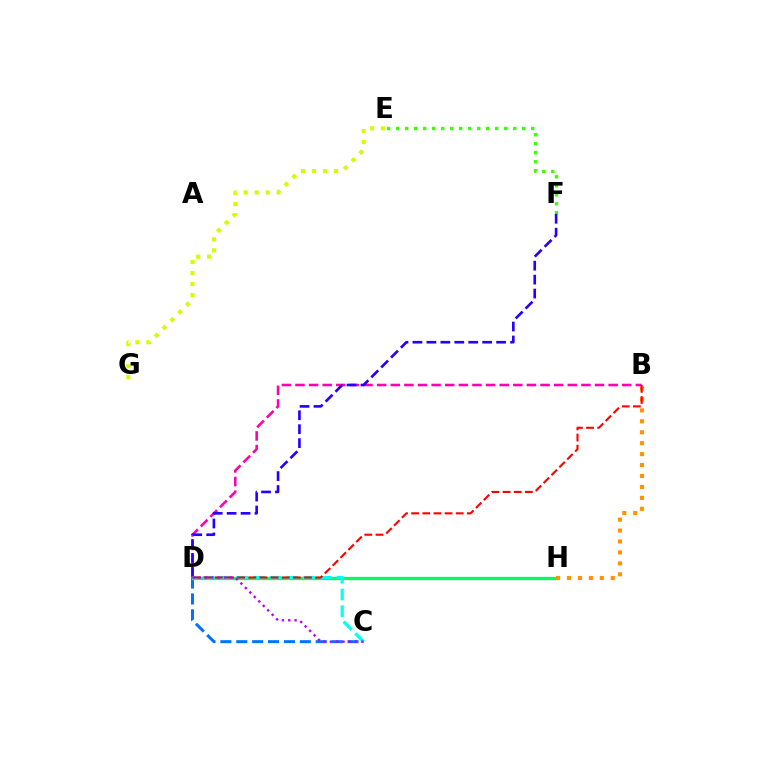{('C', 'D'): [{'color': '#0074ff', 'line_style': 'dashed', 'thickness': 2.16}, {'color': '#00fff6', 'line_style': 'dashed', 'thickness': 2.27}, {'color': '#b900ff', 'line_style': 'dotted', 'thickness': 1.71}], ('E', 'G'): [{'color': '#d1ff00', 'line_style': 'dotted', 'thickness': 2.99}], ('D', 'H'): [{'color': '#00ff5c', 'line_style': 'solid', 'thickness': 2.37}], ('E', 'F'): [{'color': '#3dff00', 'line_style': 'dotted', 'thickness': 2.45}], ('B', 'D'): [{'color': '#ff00ac', 'line_style': 'dashed', 'thickness': 1.85}, {'color': '#ff0000', 'line_style': 'dashed', 'thickness': 1.51}], ('D', 'F'): [{'color': '#2500ff', 'line_style': 'dashed', 'thickness': 1.89}], ('B', 'H'): [{'color': '#ff9400', 'line_style': 'dotted', 'thickness': 2.97}]}